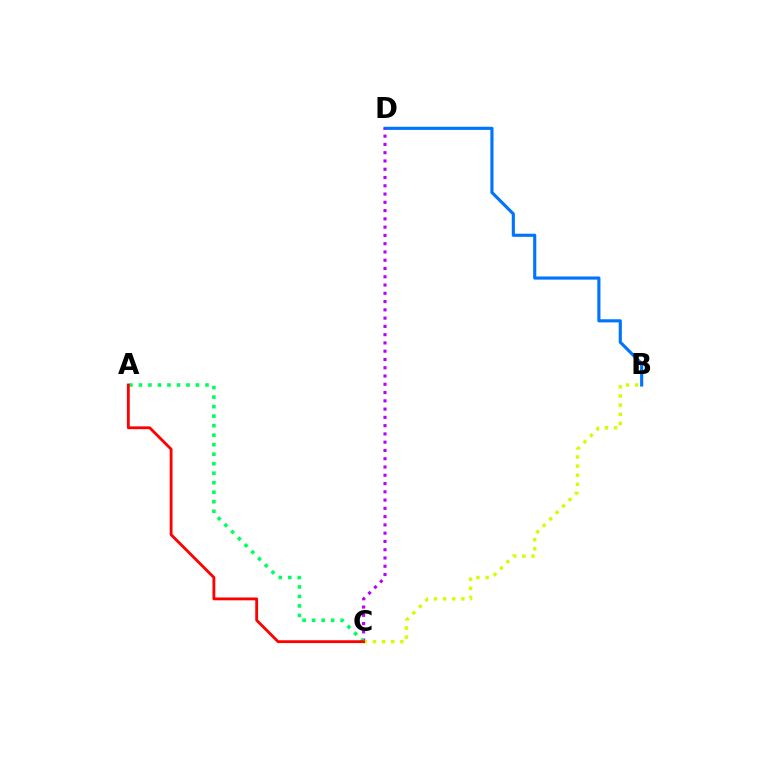{('B', 'D'): [{'color': '#0074ff', 'line_style': 'solid', 'thickness': 2.25}], ('C', 'D'): [{'color': '#b900ff', 'line_style': 'dotted', 'thickness': 2.25}], ('A', 'C'): [{'color': '#00ff5c', 'line_style': 'dotted', 'thickness': 2.58}, {'color': '#ff0000', 'line_style': 'solid', 'thickness': 2.04}], ('B', 'C'): [{'color': '#d1ff00', 'line_style': 'dotted', 'thickness': 2.48}]}